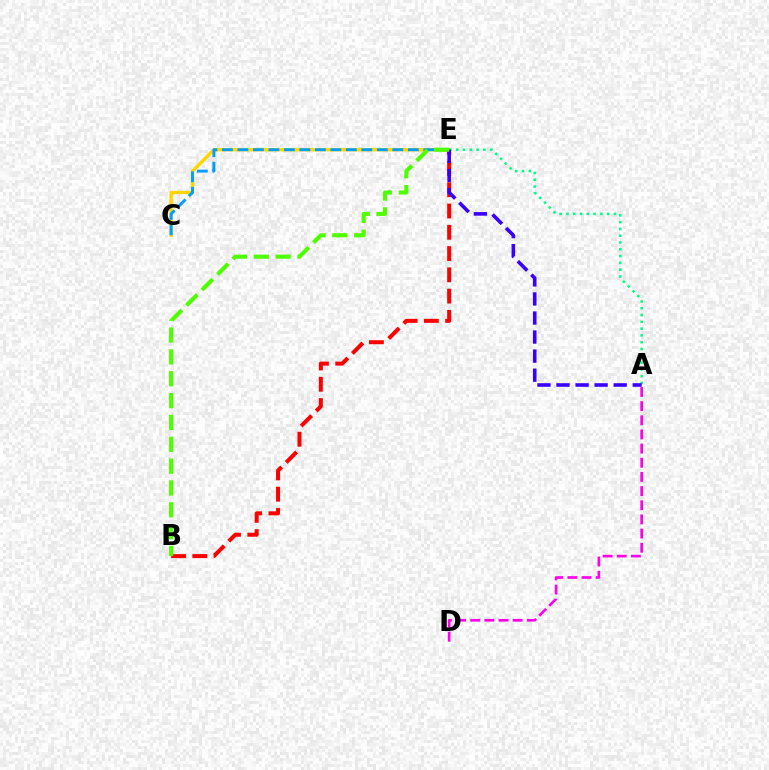{('C', 'E'): [{'color': '#ffd500', 'line_style': 'solid', 'thickness': 2.42}, {'color': '#009eff', 'line_style': 'dashed', 'thickness': 2.1}], ('A', 'E'): [{'color': '#00ff86', 'line_style': 'dotted', 'thickness': 1.84}, {'color': '#3700ff', 'line_style': 'dashed', 'thickness': 2.59}], ('B', 'E'): [{'color': '#ff0000', 'line_style': 'dashed', 'thickness': 2.89}, {'color': '#4fff00', 'line_style': 'dashed', 'thickness': 2.97}], ('A', 'D'): [{'color': '#ff00ed', 'line_style': 'dashed', 'thickness': 1.92}]}